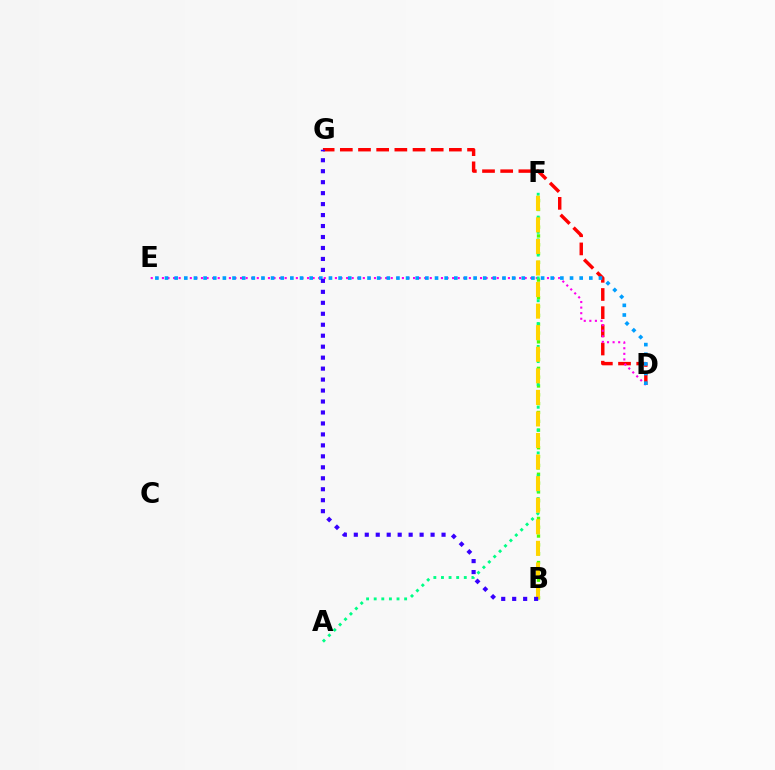{('B', 'F'): [{'color': '#4fff00', 'line_style': 'dotted', 'thickness': 2.4}, {'color': '#ffd500', 'line_style': 'dashed', 'thickness': 2.93}], ('D', 'G'): [{'color': '#ff0000', 'line_style': 'dashed', 'thickness': 2.47}], ('D', 'E'): [{'color': '#ff00ed', 'line_style': 'dotted', 'thickness': 1.52}, {'color': '#009eff', 'line_style': 'dotted', 'thickness': 2.62}], ('A', 'F'): [{'color': '#00ff86', 'line_style': 'dotted', 'thickness': 2.07}], ('B', 'G'): [{'color': '#3700ff', 'line_style': 'dotted', 'thickness': 2.98}]}